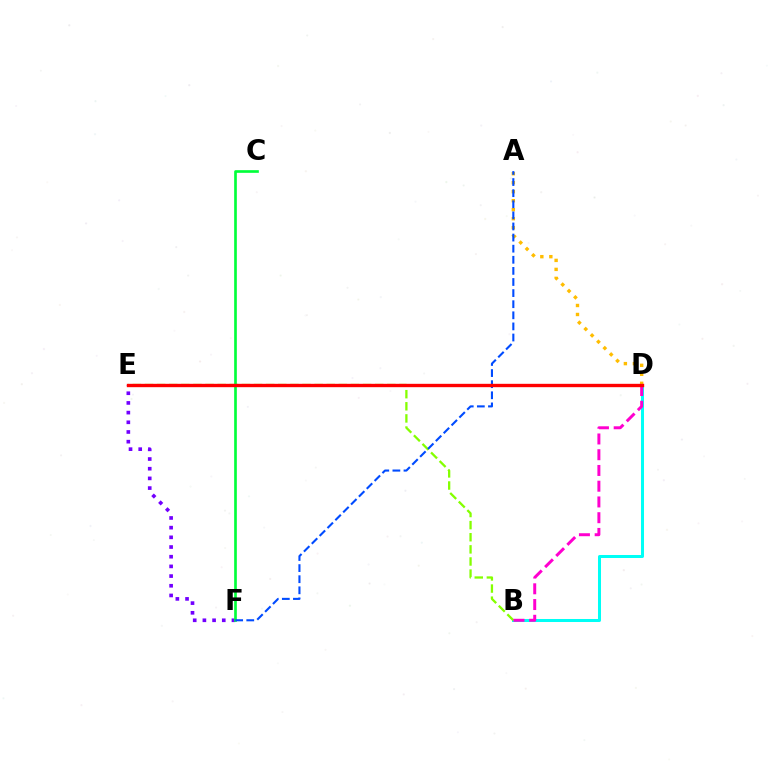{('B', 'D'): [{'color': '#00fff6', 'line_style': 'solid', 'thickness': 2.17}, {'color': '#ff00cf', 'line_style': 'dashed', 'thickness': 2.14}], ('A', 'D'): [{'color': '#ffbd00', 'line_style': 'dotted', 'thickness': 2.44}], ('B', 'E'): [{'color': '#84ff00', 'line_style': 'dashed', 'thickness': 1.65}], ('E', 'F'): [{'color': '#7200ff', 'line_style': 'dotted', 'thickness': 2.63}], ('C', 'F'): [{'color': '#00ff39', 'line_style': 'solid', 'thickness': 1.92}], ('A', 'F'): [{'color': '#004bff', 'line_style': 'dashed', 'thickness': 1.51}], ('D', 'E'): [{'color': '#ff0000', 'line_style': 'solid', 'thickness': 2.43}]}